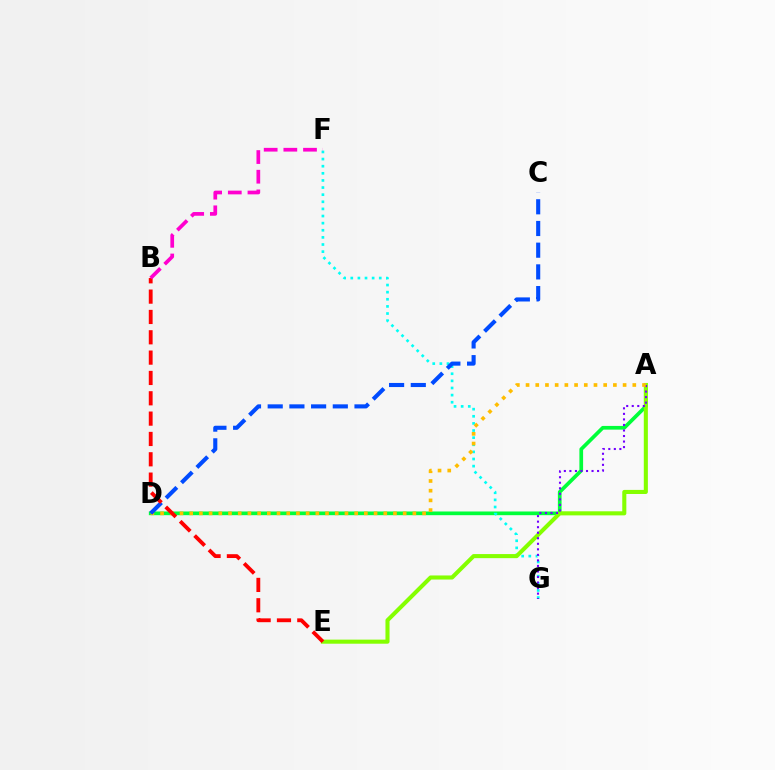{('A', 'D'): [{'color': '#00ff39', 'line_style': 'solid', 'thickness': 2.66}, {'color': '#ffbd00', 'line_style': 'dotted', 'thickness': 2.64}], ('F', 'G'): [{'color': '#00fff6', 'line_style': 'dotted', 'thickness': 1.93}], ('A', 'E'): [{'color': '#84ff00', 'line_style': 'solid', 'thickness': 2.94}], ('A', 'G'): [{'color': '#7200ff', 'line_style': 'dotted', 'thickness': 1.5}], ('C', 'D'): [{'color': '#004bff', 'line_style': 'dashed', 'thickness': 2.95}], ('B', 'E'): [{'color': '#ff0000', 'line_style': 'dashed', 'thickness': 2.76}], ('B', 'F'): [{'color': '#ff00cf', 'line_style': 'dashed', 'thickness': 2.67}]}